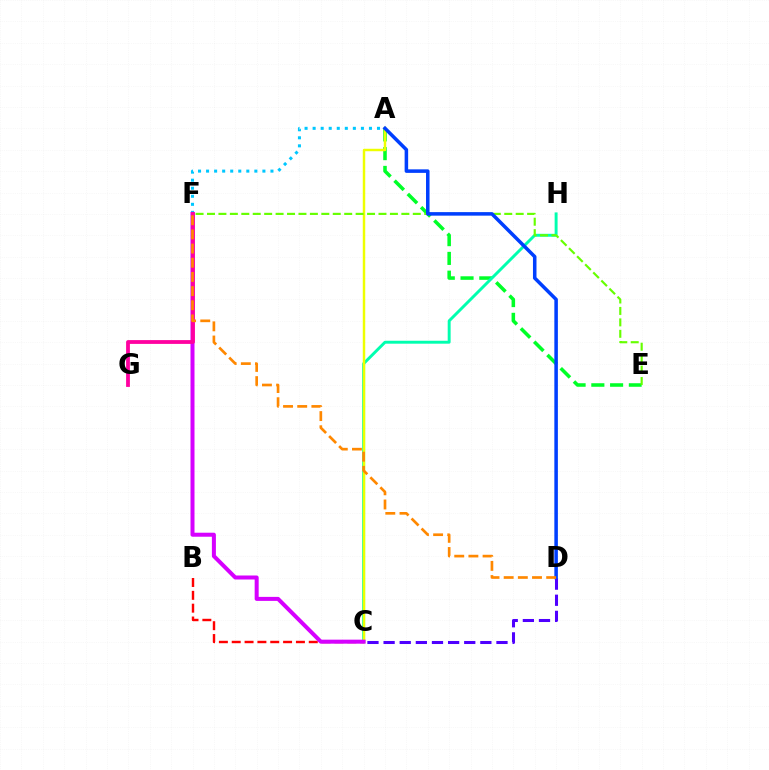{('A', 'E'): [{'color': '#00ff27', 'line_style': 'dashed', 'thickness': 2.55}], ('C', 'D'): [{'color': '#4f00ff', 'line_style': 'dashed', 'thickness': 2.19}], ('C', 'H'): [{'color': '#00ffaf', 'line_style': 'solid', 'thickness': 2.11}], ('A', 'F'): [{'color': '#00c7ff', 'line_style': 'dotted', 'thickness': 2.19}], ('A', 'C'): [{'color': '#eeff00', 'line_style': 'solid', 'thickness': 1.77}], ('B', 'C'): [{'color': '#ff0000', 'line_style': 'dashed', 'thickness': 1.74}], ('C', 'F'): [{'color': '#d600ff', 'line_style': 'solid', 'thickness': 2.89}], ('F', 'G'): [{'color': '#ff00a0', 'line_style': 'solid', 'thickness': 2.73}], ('E', 'F'): [{'color': '#66ff00', 'line_style': 'dashed', 'thickness': 1.55}], ('A', 'D'): [{'color': '#003fff', 'line_style': 'solid', 'thickness': 2.54}], ('D', 'F'): [{'color': '#ff8800', 'line_style': 'dashed', 'thickness': 1.92}]}